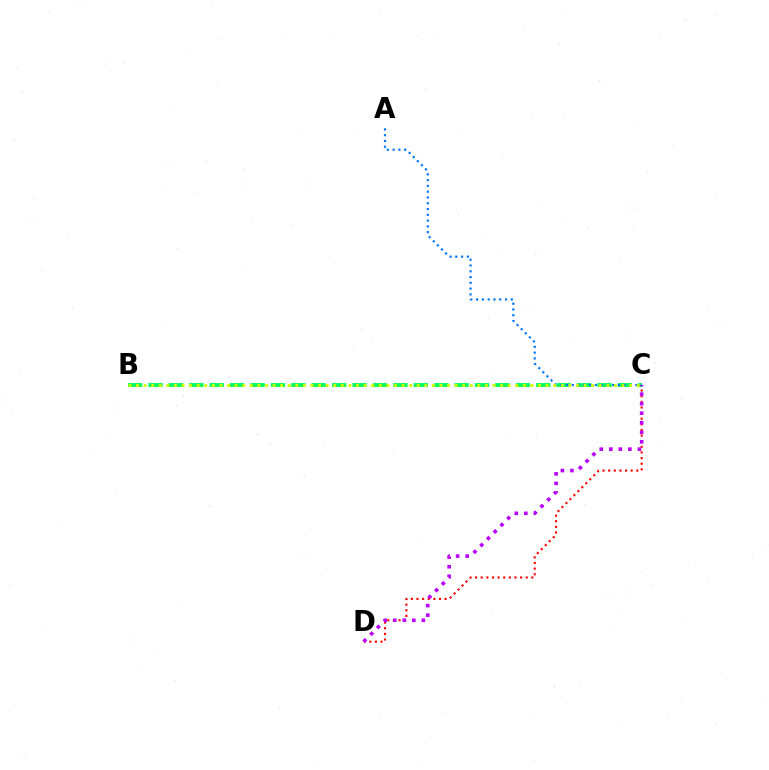{('C', 'D'): [{'color': '#ff0000', 'line_style': 'dotted', 'thickness': 1.53}, {'color': '#b900ff', 'line_style': 'dotted', 'thickness': 2.59}], ('B', 'C'): [{'color': '#00ff5c', 'line_style': 'dashed', 'thickness': 2.77}, {'color': '#d1ff00', 'line_style': 'dotted', 'thickness': 2.06}], ('A', 'C'): [{'color': '#0074ff', 'line_style': 'dotted', 'thickness': 1.57}]}